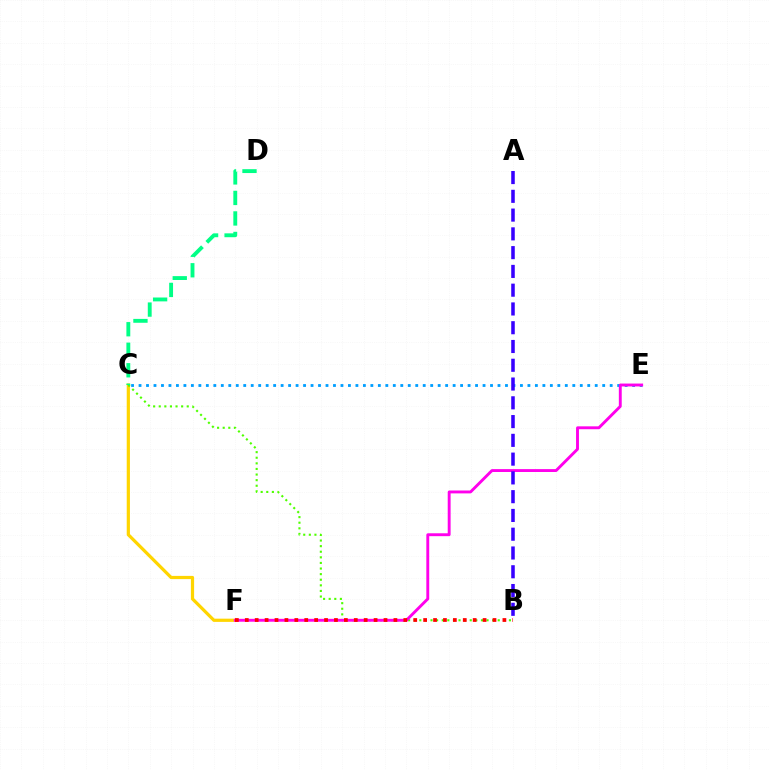{('C', 'F'): [{'color': '#ffd500', 'line_style': 'solid', 'thickness': 2.32}], ('C', 'E'): [{'color': '#009eff', 'line_style': 'dotted', 'thickness': 2.03}], ('B', 'C'): [{'color': '#4fff00', 'line_style': 'dotted', 'thickness': 1.52}], ('E', 'F'): [{'color': '#ff00ed', 'line_style': 'solid', 'thickness': 2.08}], ('B', 'F'): [{'color': '#ff0000', 'line_style': 'dotted', 'thickness': 2.69}], ('A', 'B'): [{'color': '#3700ff', 'line_style': 'dashed', 'thickness': 2.55}], ('C', 'D'): [{'color': '#00ff86', 'line_style': 'dashed', 'thickness': 2.79}]}